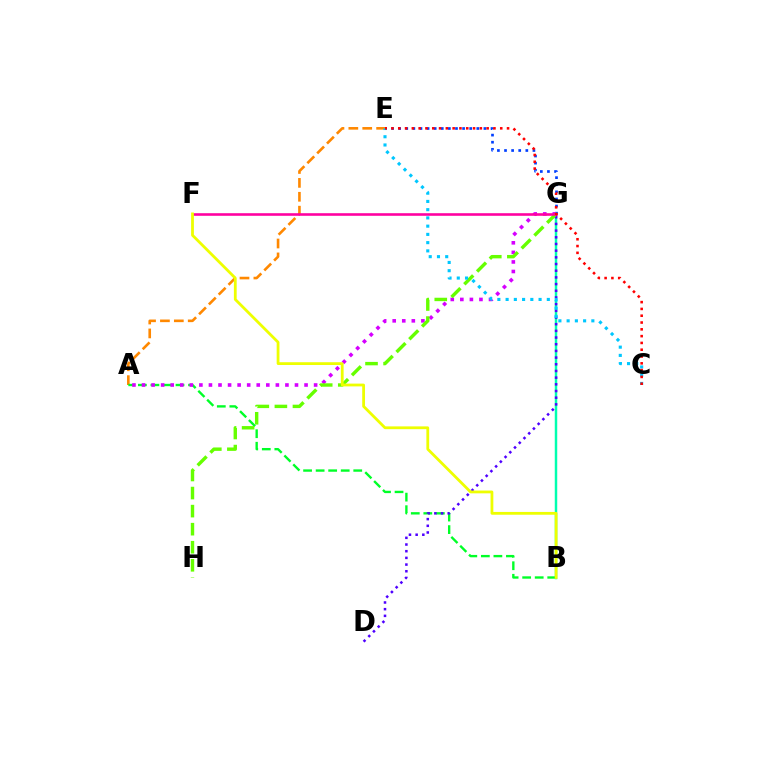{('E', 'G'): [{'color': '#003fff', 'line_style': 'dotted', 'thickness': 1.93}], ('B', 'G'): [{'color': '#00ffaf', 'line_style': 'solid', 'thickness': 1.78}], ('A', 'E'): [{'color': '#ff8800', 'line_style': 'dashed', 'thickness': 1.89}], ('A', 'B'): [{'color': '#00ff27', 'line_style': 'dashed', 'thickness': 1.7}], ('D', 'G'): [{'color': '#4f00ff', 'line_style': 'dotted', 'thickness': 1.82}], ('A', 'G'): [{'color': '#d600ff', 'line_style': 'dotted', 'thickness': 2.6}], ('G', 'H'): [{'color': '#66ff00', 'line_style': 'dashed', 'thickness': 2.45}], ('C', 'E'): [{'color': '#00c7ff', 'line_style': 'dotted', 'thickness': 2.24}, {'color': '#ff0000', 'line_style': 'dotted', 'thickness': 1.85}], ('F', 'G'): [{'color': '#ff00a0', 'line_style': 'solid', 'thickness': 1.87}], ('B', 'F'): [{'color': '#eeff00', 'line_style': 'solid', 'thickness': 2.01}]}